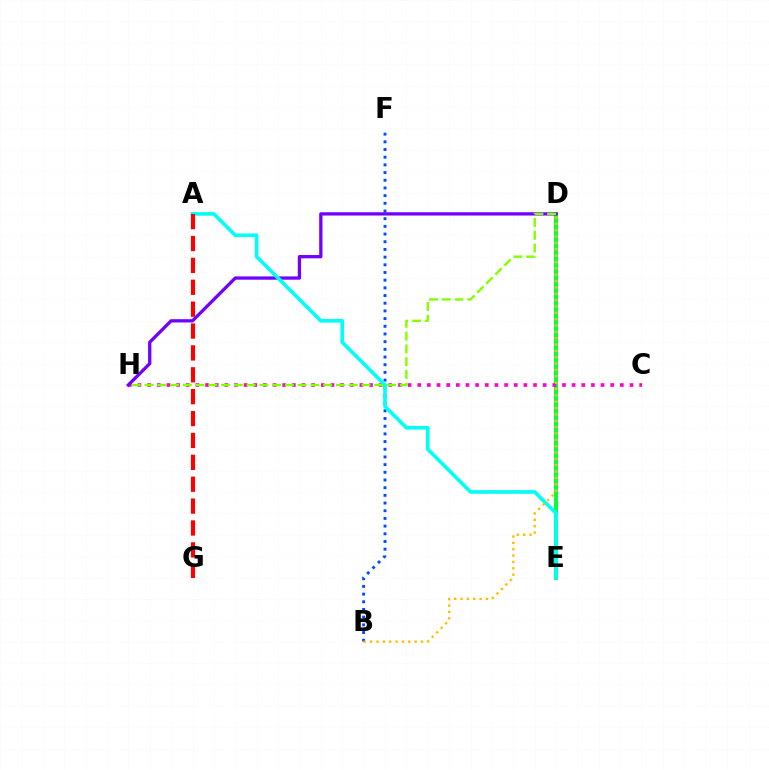{('D', 'E'): [{'color': '#00ff39', 'line_style': 'solid', 'thickness': 2.81}], ('C', 'H'): [{'color': '#ff00cf', 'line_style': 'dotted', 'thickness': 2.62}], ('B', 'F'): [{'color': '#004bff', 'line_style': 'dotted', 'thickness': 2.09}], ('D', 'H'): [{'color': '#7200ff', 'line_style': 'solid', 'thickness': 2.37}, {'color': '#84ff00', 'line_style': 'dashed', 'thickness': 1.73}], ('A', 'E'): [{'color': '#00fff6', 'line_style': 'solid', 'thickness': 2.61}], ('A', 'G'): [{'color': '#ff0000', 'line_style': 'dashed', 'thickness': 2.97}], ('B', 'D'): [{'color': '#ffbd00', 'line_style': 'dotted', 'thickness': 1.73}]}